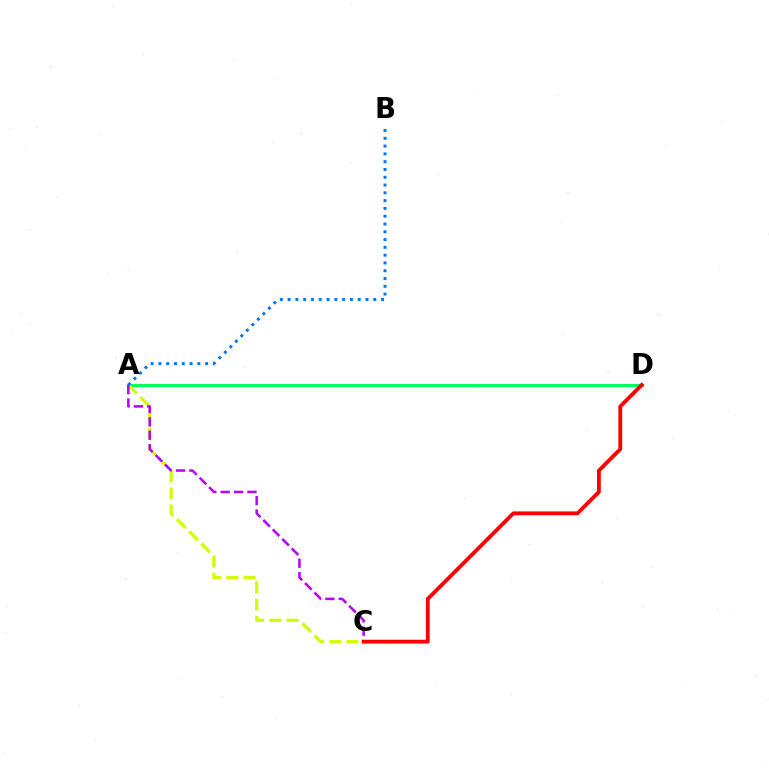{('A', 'D'): [{'color': '#00ff5c', 'line_style': 'solid', 'thickness': 2.27}], ('A', 'C'): [{'color': '#d1ff00', 'line_style': 'dashed', 'thickness': 2.33}, {'color': '#b900ff', 'line_style': 'dashed', 'thickness': 1.82}], ('A', 'B'): [{'color': '#0074ff', 'line_style': 'dotted', 'thickness': 2.12}], ('C', 'D'): [{'color': '#ff0000', 'line_style': 'solid', 'thickness': 2.75}]}